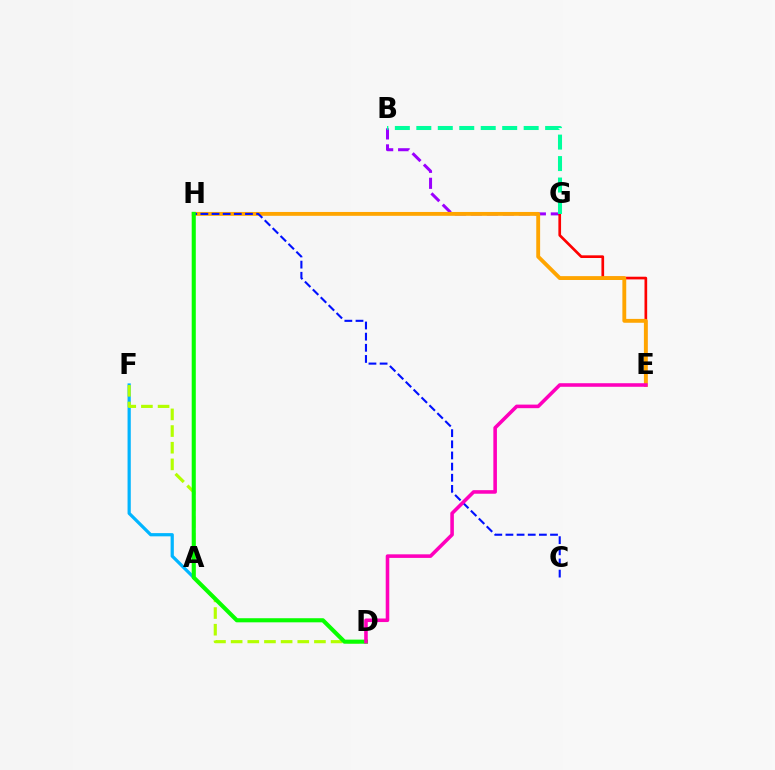{('B', 'G'): [{'color': '#9b00ff', 'line_style': 'dashed', 'thickness': 2.17}, {'color': '#00ff9d', 'line_style': 'dashed', 'thickness': 2.92}], ('E', 'G'): [{'color': '#ff0000', 'line_style': 'solid', 'thickness': 1.93}], ('A', 'F'): [{'color': '#00b5ff', 'line_style': 'solid', 'thickness': 2.32}], ('E', 'H'): [{'color': '#ffa500', 'line_style': 'solid', 'thickness': 2.78}], ('C', 'H'): [{'color': '#0010ff', 'line_style': 'dashed', 'thickness': 1.51}], ('D', 'F'): [{'color': '#b3ff00', 'line_style': 'dashed', 'thickness': 2.26}], ('D', 'H'): [{'color': '#08ff00', 'line_style': 'solid', 'thickness': 2.95}], ('D', 'E'): [{'color': '#ff00bd', 'line_style': 'solid', 'thickness': 2.57}]}